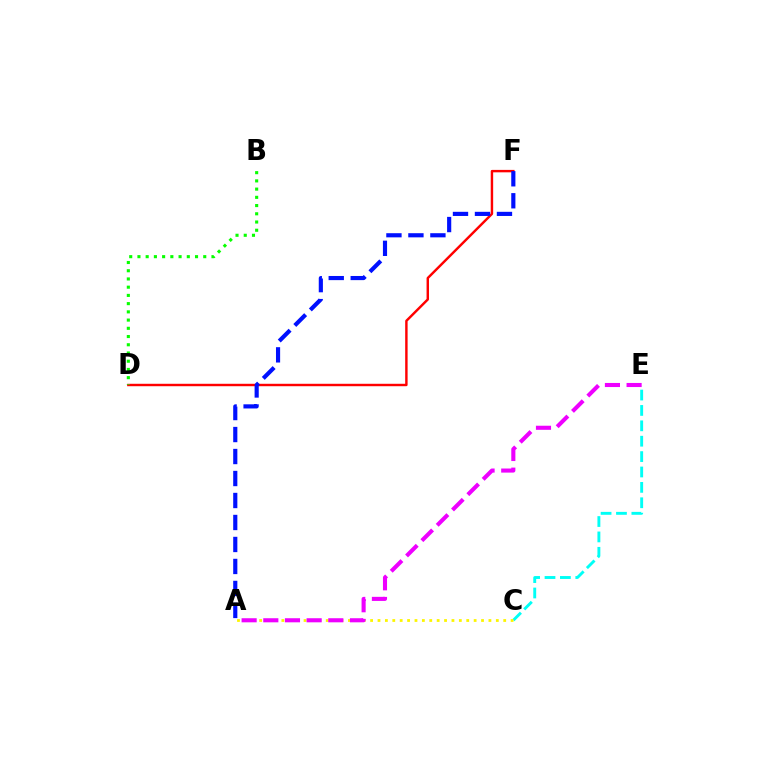{('C', 'E'): [{'color': '#00fff6', 'line_style': 'dashed', 'thickness': 2.09}], ('A', 'C'): [{'color': '#fcf500', 'line_style': 'dotted', 'thickness': 2.01}], ('D', 'F'): [{'color': '#ff0000', 'line_style': 'solid', 'thickness': 1.75}], ('A', 'F'): [{'color': '#0010ff', 'line_style': 'dashed', 'thickness': 2.99}], ('A', 'E'): [{'color': '#ee00ff', 'line_style': 'dashed', 'thickness': 2.94}], ('B', 'D'): [{'color': '#08ff00', 'line_style': 'dotted', 'thickness': 2.23}]}